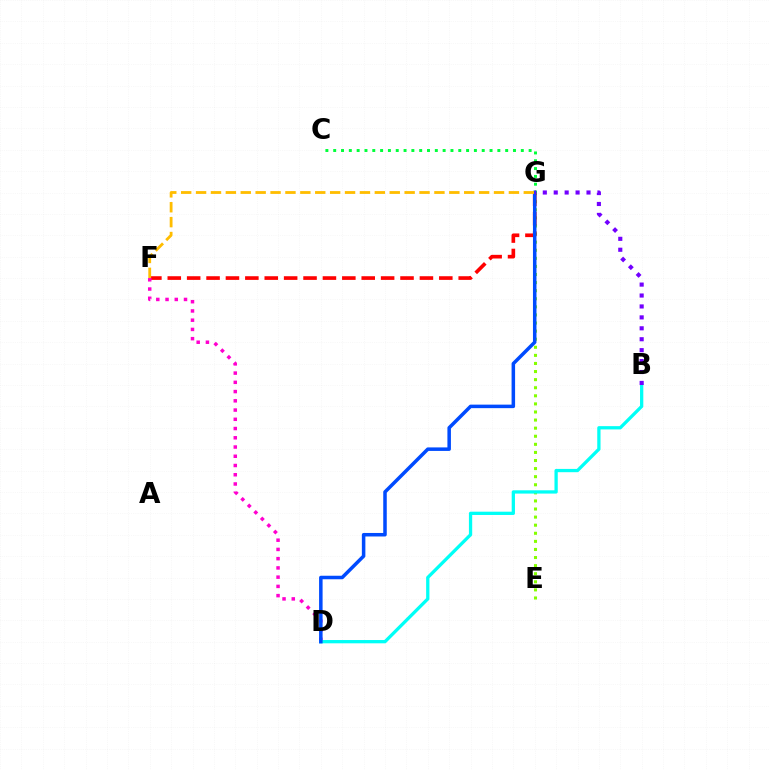{('C', 'G'): [{'color': '#00ff39', 'line_style': 'dotted', 'thickness': 2.12}], ('E', 'G'): [{'color': '#84ff00', 'line_style': 'dotted', 'thickness': 2.2}], ('F', 'G'): [{'color': '#ff0000', 'line_style': 'dashed', 'thickness': 2.63}, {'color': '#ffbd00', 'line_style': 'dashed', 'thickness': 2.02}], ('D', 'F'): [{'color': '#ff00cf', 'line_style': 'dotted', 'thickness': 2.51}], ('B', 'D'): [{'color': '#00fff6', 'line_style': 'solid', 'thickness': 2.36}], ('D', 'G'): [{'color': '#004bff', 'line_style': 'solid', 'thickness': 2.53}], ('B', 'G'): [{'color': '#7200ff', 'line_style': 'dotted', 'thickness': 2.97}]}